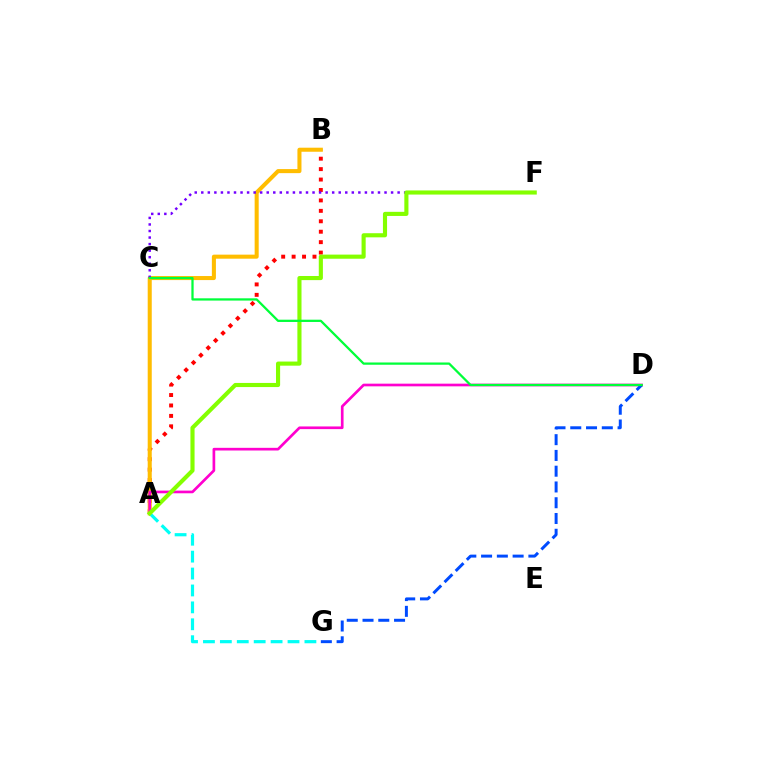{('A', 'B'): [{'color': '#ff0000', 'line_style': 'dotted', 'thickness': 2.83}, {'color': '#ffbd00', 'line_style': 'solid', 'thickness': 2.91}], ('C', 'F'): [{'color': '#7200ff', 'line_style': 'dotted', 'thickness': 1.78}], ('A', 'G'): [{'color': '#00fff6', 'line_style': 'dashed', 'thickness': 2.3}], ('A', 'D'): [{'color': '#ff00cf', 'line_style': 'solid', 'thickness': 1.93}], ('D', 'G'): [{'color': '#004bff', 'line_style': 'dashed', 'thickness': 2.14}], ('A', 'F'): [{'color': '#84ff00', 'line_style': 'solid', 'thickness': 2.97}], ('C', 'D'): [{'color': '#00ff39', 'line_style': 'solid', 'thickness': 1.63}]}